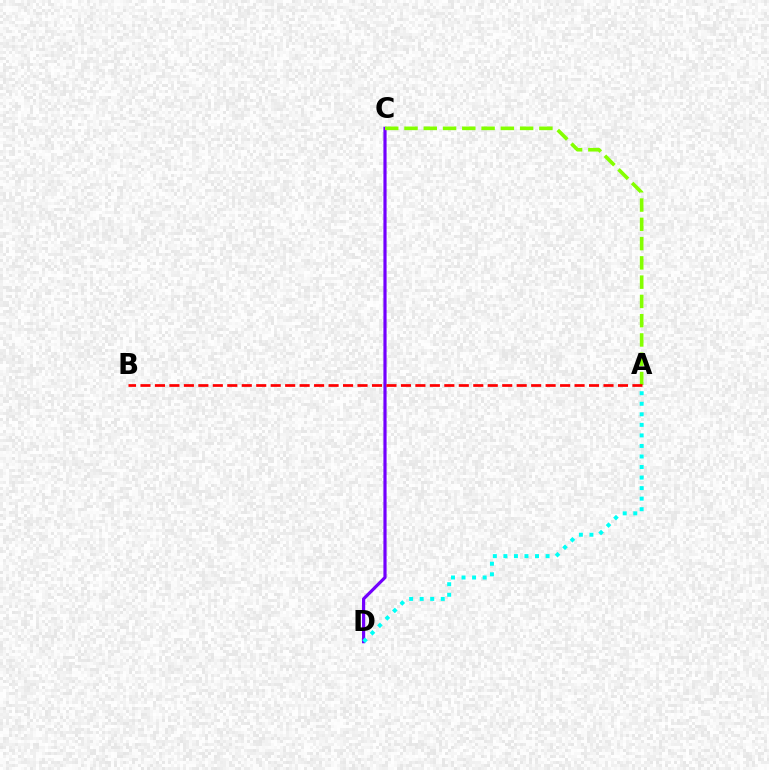{('C', 'D'): [{'color': '#7200ff', 'line_style': 'solid', 'thickness': 2.29}], ('A', 'C'): [{'color': '#84ff00', 'line_style': 'dashed', 'thickness': 2.62}], ('A', 'B'): [{'color': '#ff0000', 'line_style': 'dashed', 'thickness': 1.97}], ('A', 'D'): [{'color': '#00fff6', 'line_style': 'dotted', 'thickness': 2.86}]}